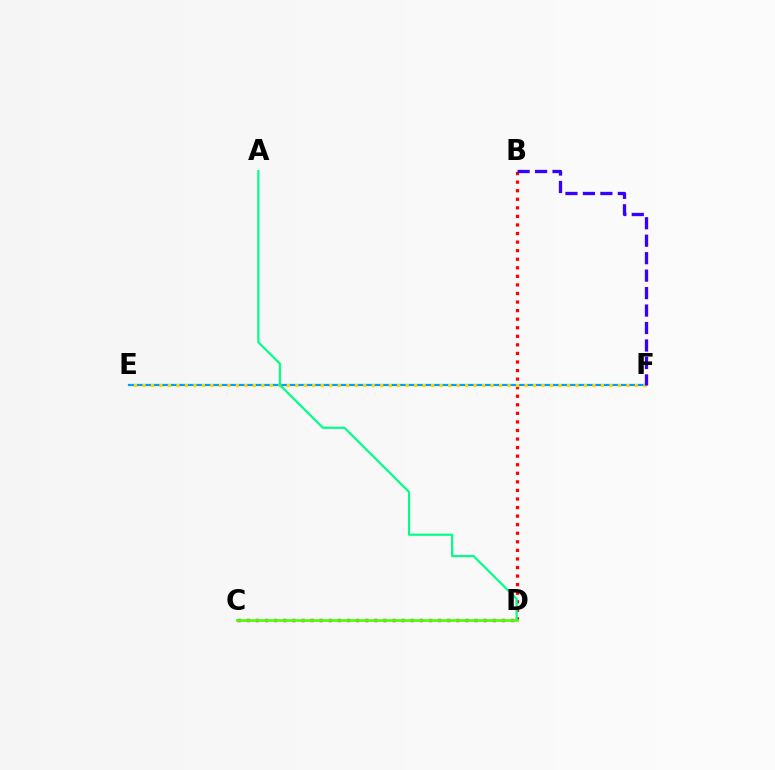{('E', 'F'): [{'color': '#009eff', 'line_style': 'solid', 'thickness': 1.6}, {'color': '#ffd500', 'line_style': 'dotted', 'thickness': 2.31}], ('B', 'D'): [{'color': '#ff0000', 'line_style': 'dotted', 'thickness': 2.33}], ('C', 'D'): [{'color': '#ff00ed', 'line_style': 'dotted', 'thickness': 2.47}, {'color': '#4fff00', 'line_style': 'solid', 'thickness': 1.96}], ('A', 'D'): [{'color': '#00ff86', 'line_style': 'solid', 'thickness': 1.57}], ('B', 'F'): [{'color': '#3700ff', 'line_style': 'dashed', 'thickness': 2.37}]}